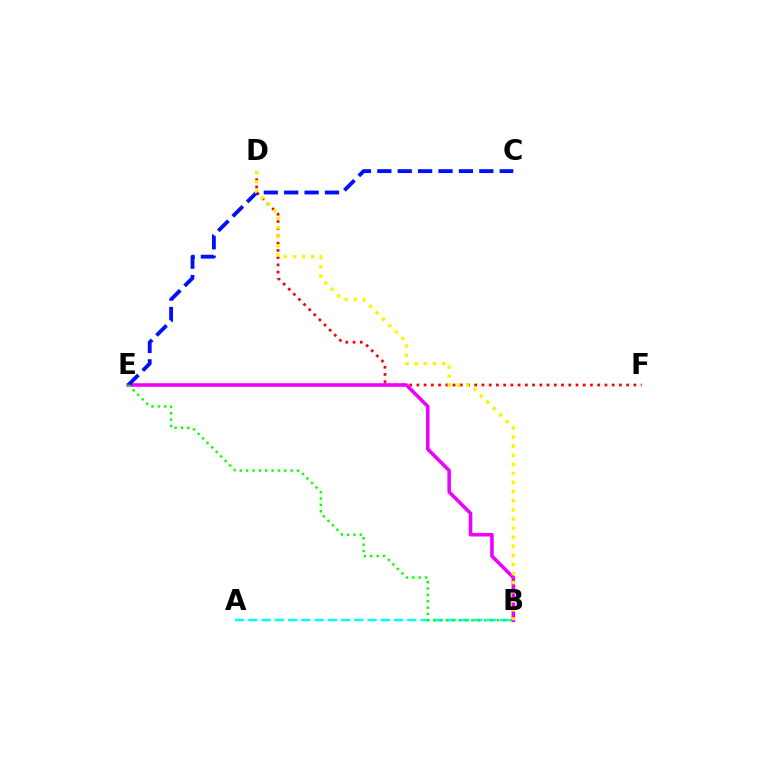{('A', 'B'): [{'color': '#00fff6', 'line_style': 'dashed', 'thickness': 1.8}], ('D', 'F'): [{'color': '#ff0000', 'line_style': 'dotted', 'thickness': 1.97}], ('B', 'E'): [{'color': '#ee00ff', 'line_style': 'solid', 'thickness': 2.56}, {'color': '#08ff00', 'line_style': 'dotted', 'thickness': 1.73}], ('C', 'E'): [{'color': '#0010ff', 'line_style': 'dashed', 'thickness': 2.77}], ('B', 'D'): [{'color': '#fcf500', 'line_style': 'dotted', 'thickness': 2.47}]}